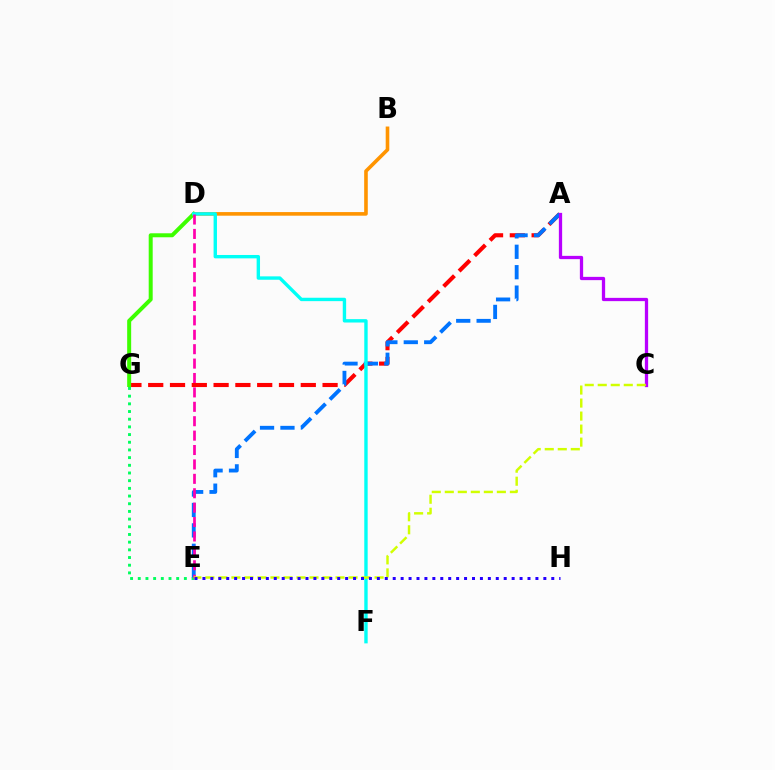{('B', 'D'): [{'color': '#ff9400', 'line_style': 'solid', 'thickness': 2.6}], ('E', 'G'): [{'color': '#00ff5c', 'line_style': 'dotted', 'thickness': 2.09}], ('A', 'G'): [{'color': '#ff0000', 'line_style': 'dashed', 'thickness': 2.96}], ('A', 'E'): [{'color': '#0074ff', 'line_style': 'dashed', 'thickness': 2.77}], ('D', 'G'): [{'color': '#3dff00', 'line_style': 'solid', 'thickness': 2.87}], ('D', 'F'): [{'color': '#00fff6', 'line_style': 'solid', 'thickness': 2.44}], ('A', 'C'): [{'color': '#b900ff', 'line_style': 'solid', 'thickness': 2.36}], ('D', 'E'): [{'color': '#ff00ac', 'line_style': 'dashed', 'thickness': 1.96}], ('C', 'E'): [{'color': '#d1ff00', 'line_style': 'dashed', 'thickness': 1.77}], ('E', 'H'): [{'color': '#2500ff', 'line_style': 'dotted', 'thickness': 2.15}]}